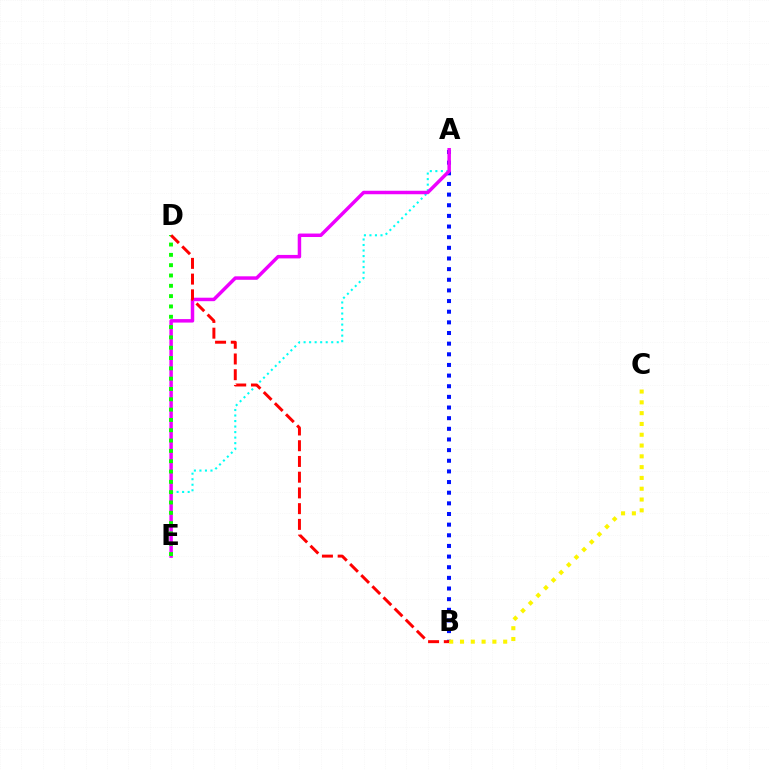{('A', 'B'): [{'color': '#0010ff', 'line_style': 'dotted', 'thickness': 2.89}], ('A', 'E'): [{'color': '#00fff6', 'line_style': 'dotted', 'thickness': 1.5}, {'color': '#ee00ff', 'line_style': 'solid', 'thickness': 2.5}], ('D', 'E'): [{'color': '#08ff00', 'line_style': 'dotted', 'thickness': 2.8}], ('B', 'D'): [{'color': '#ff0000', 'line_style': 'dashed', 'thickness': 2.14}], ('B', 'C'): [{'color': '#fcf500', 'line_style': 'dotted', 'thickness': 2.93}]}